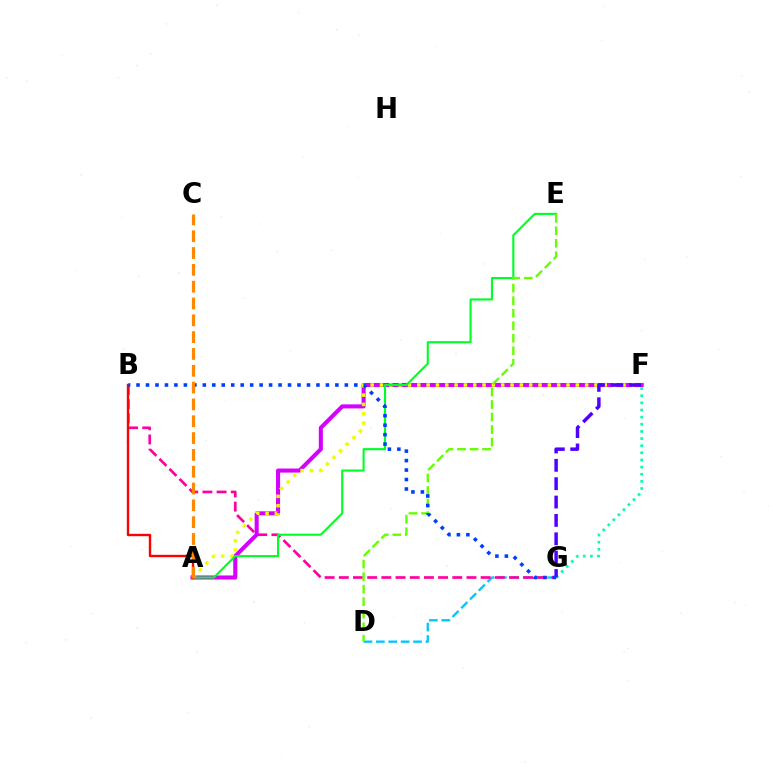{('D', 'G'): [{'color': '#00c7ff', 'line_style': 'dashed', 'thickness': 1.68}], ('B', 'G'): [{'color': '#ff00a0', 'line_style': 'dashed', 'thickness': 1.93}, {'color': '#003fff', 'line_style': 'dotted', 'thickness': 2.57}], ('F', 'G'): [{'color': '#00ffaf', 'line_style': 'dotted', 'thickness': 1.94}, {'color': '#4f00ff', 'line_style': 'dashed', 'thickness': 2.5}], ('A', 'F'): [{'color': '#d600ff', 'line_style': 'solid', 'thickness': 2.93}, {'color': '#eeff00', 'line_style': 'dotted', 'thickness': 2.53}], ('A', 'E'): [{'color': '#00ff27', 'line_style': 'solid', 'thickness': 1.53}], ('A', 'B'): [{'color': '#ff0000', 'line_style': 'solid', 'thickness': 1.71}], ('D', 'E'): [{'color': '#66ff00', 'line_style': 'dashed', 'thickness': 1.7}], ('A', 'C'): [{'color': '#ff8800', 'line_style': 'dashed', 'thickness': 2.29}]}